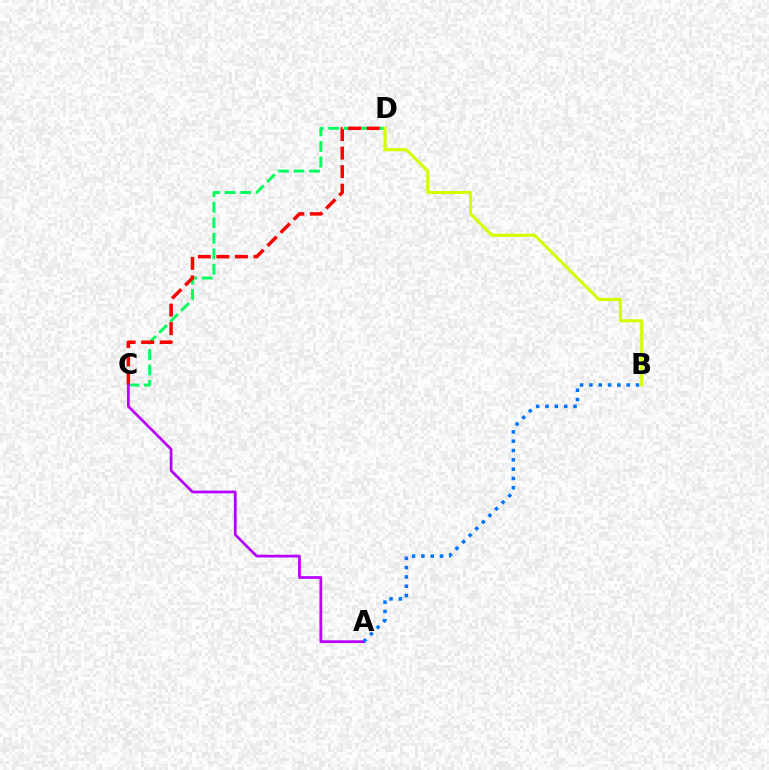{('C', 'D'): [{'color': '#00ff5c', 'line_style': 'dashed', 'thickness': 2.11}, {'color': '#ff0000', 'line_style': 'dashed', 'thickness': 2.52}], ('A', 'C'): [{'color': '#b900ff', 'line_style': 'solid', 'thickness': 1.97}], ('B', 'D'): [{'color': '#d1ff00', 'line_style': 'solid', 'thickness': 2.24}], ('A', 'B'): [{'color': '#0074ff', 'line_style': 'dotted', 'thickness': 2.53}]}